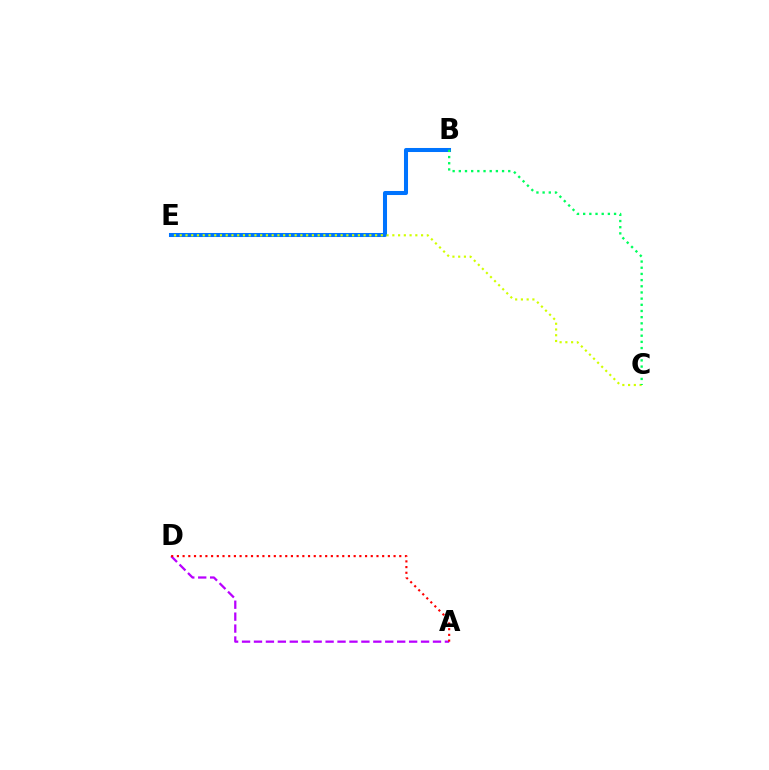{('A', 'D'): [{'color': '#b900ff', 'line_style': 'dashed', 'thickness': 1.62}, {'color': '#ff0000', 'line_style': 'dotted', 'thickness': 1.55}], ('B', 'E'): [{'color': '#0074ff', 'line_style': 'solid', 'thickness': 2.91}], ('C', 'E'): [{'color': '#d1ff00', 'line_style': 'dotted', 'thickness': 1.56}], ('B', 'C'): [{'color': '#00ff5c', 'line_style': 'dotted', 'thickness': 1.68}]}